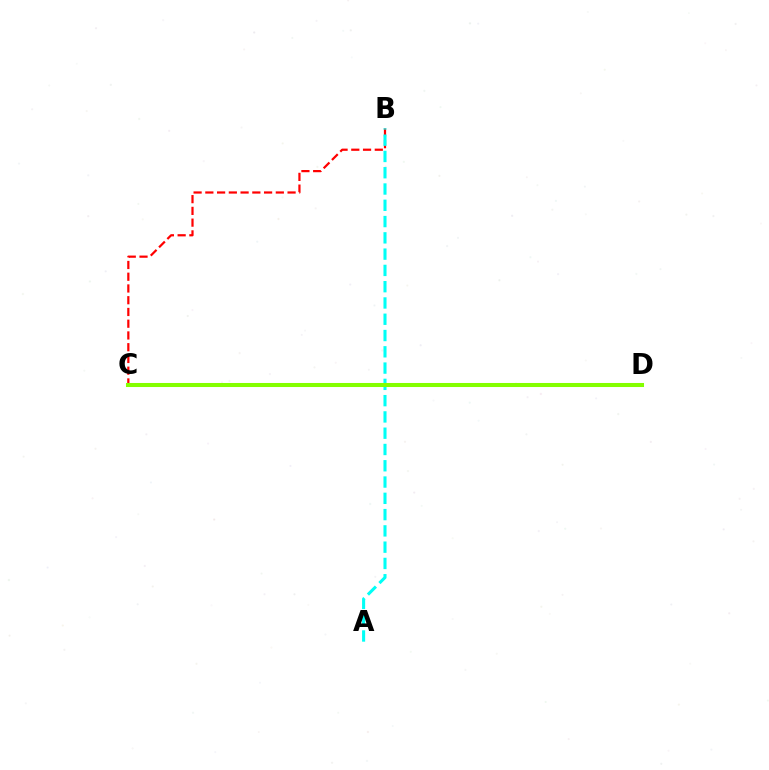{('B', 'C'): [{'color': '#ff0000', 'line_style': 'dashed', 'thickness': 1.6}], ('C', 'D'): [{'color': '#7200ff', 'line_style': 'dashed', 'thickness': 2.11}, {'color': '#84ff00', 'line_style': 'solid', 'thickness': 2.91}], ('A', 'B'): [{'color': '#00fff6', 'line_style': 'dashed', 'thickness': 2.21}]}